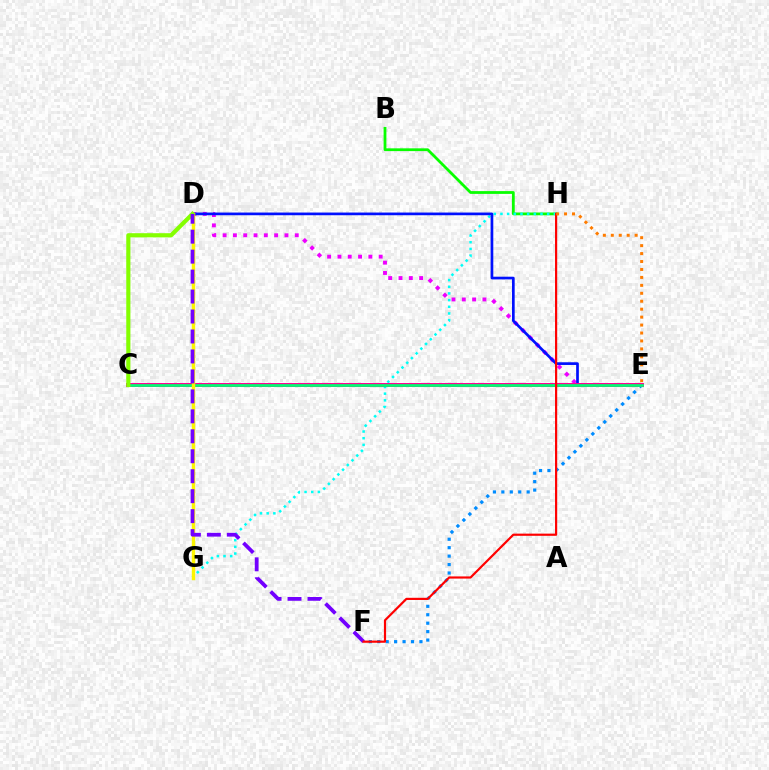{('B', 'H'): [{'color': '#08ff00', 'line_style': 'solid', 'thickness': 2.0}], ('E', 'F'): [{'color': '#008cff', 'line_style': 'dotted', 'thickness': 2.29}], ('D', 'E'): [{'color': '#ee00ff', 'line_style': 'dotted', 'thickness': 2.8}, {'color': '#0010ff', 'line_style': 'solid', 'thickness': 1.94}], ('G', 'H'): [{'color': '#00fff6', 'line_style': 'dotted', 'thickness': 1.81}], ('C', 'E'): [{'color': '#ff0094', 'line_style': 'solid', 'thickness': 2.86}, {'color': '#00ff74', 'line_style': 'solid', 'thickness': 1.94}], ('D', 'G'): [{'color': '#fcf500', 'line_style': 'solid', 'thickness': 2.45}], ('C', 'D'): [{'color': '#84ff00', 'line_style': 'solid', 'thickness': 2.99}], ('D', 'F'): [{'color': '#7200ff', 'line_style': 'dashed', 'thickness': 2.71}], ('F', 'H'): [{'color': '#ff0000', 'line_style': 'solid', 'thickness': 1.57}], ('E', 'H'): [{'color': '#ff7c00', 'line_style': 'dotted', 'thickness': 2.16}]}